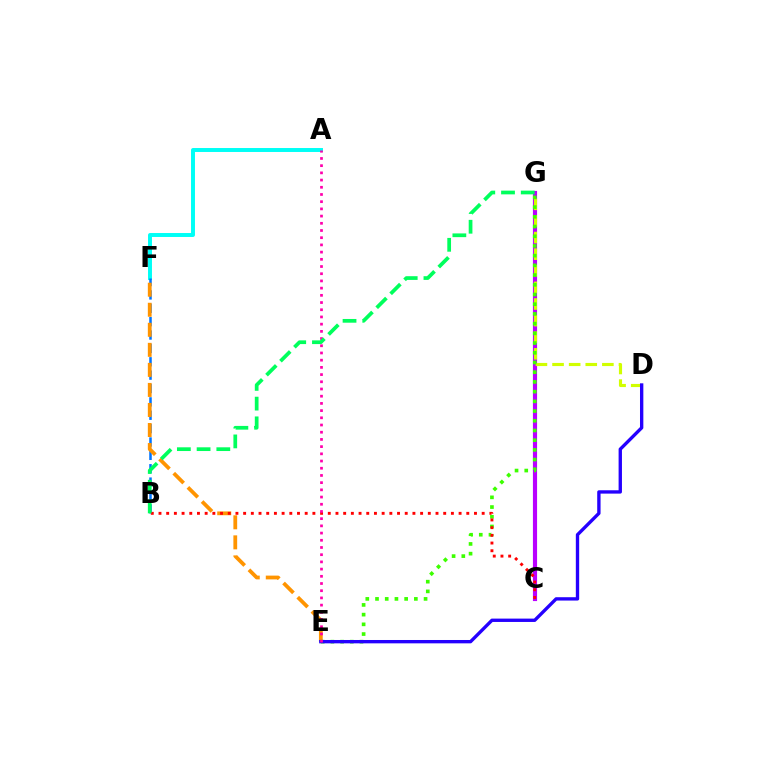{('C', 'G'): [{'color': '#b900ff', 'line_style': 'solid', 'thickness': 2.99}], ('A', 'F'): [{'color': '#00fff6', 'line_style': 'solid', 'thickness': 2.85}], ('B', 'F'): [{'color': '#0074ff', 'line_style': 'dashed', 'thickness': 1.82}], ('D', 'G'): [{'color': '#d1ff00', 'line_style': 'dashed', 'thickness': 2.26}], ('E', 'F'): [{'color': '#ff9400', 'line_style': 'dashed', 'thickness': 2.72}], ('E', 'G'): [{'color': '#3dff00', 'line_style': 'dotted', 'thickness': 2.64}], ('B', 'C'): [{'color': '#ff0000', 'line_style': 'dotted', 'thickness': 2.09}], ('D', 'E'): [{'color': '#2500ff', 'line_style': 'solid', 'thickness': 2.41}], ('A', 'E'): [{'color': '#ff00ac', 'line_style': 'dotted', 'thickness': 1.96}], ('B', 'G'): [{'color': '#00ff5c', 'line_style': 'dashed', 'thickness': 2.68}]}